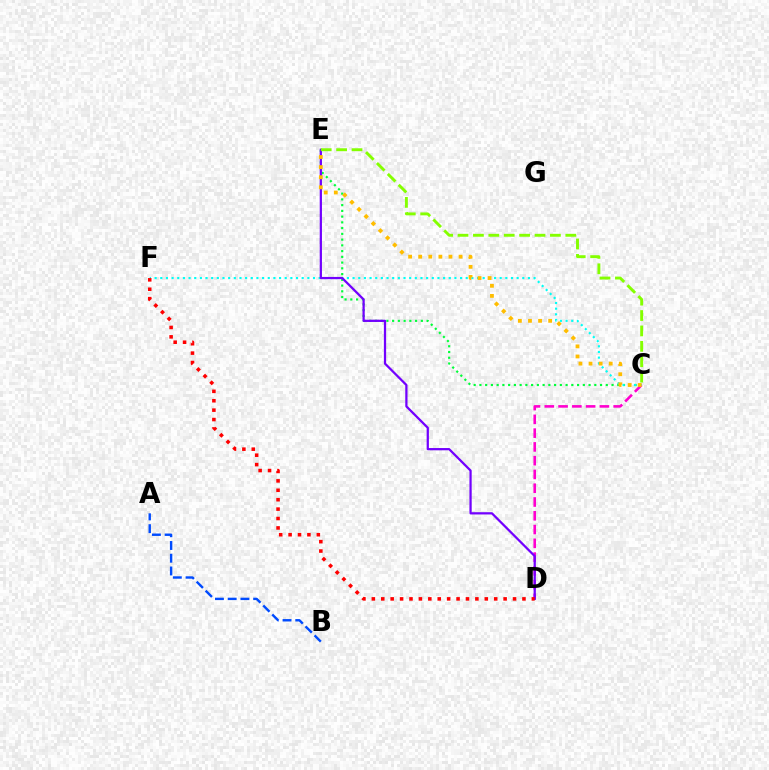{('C', 'E'): [{'color': '#00ff39', 'line_style': 'dotted', 'thickness': 1.56}, {'color': '#84ff00', 'line_style': 'dashed', 'thickness': 2.09}, {'color': '#ffbd00', 'line_style': 'dotted', 'thickness': 2.74}], ('C', 'D'): [{'color': '#ff00cf', 'line_style': 'dashed', 'thickness': 1.87}], ('C', 'F'): [{'color': '#00fff6', 'line_style': 'dotted', 'thickness': 1.54}], ('A', 'B'): [{'color': '#004bff', 'line_style': 'dashed', 'thickness': 1.73}], ('D', 'E'): [{'color': '#7200ff', 'line_style': 'solid', 'thickness': 1.62}], ('D', 'F'): [{'color': '#ff0000', 'line_style': 'dotted', 'thickness': 2.56}]}